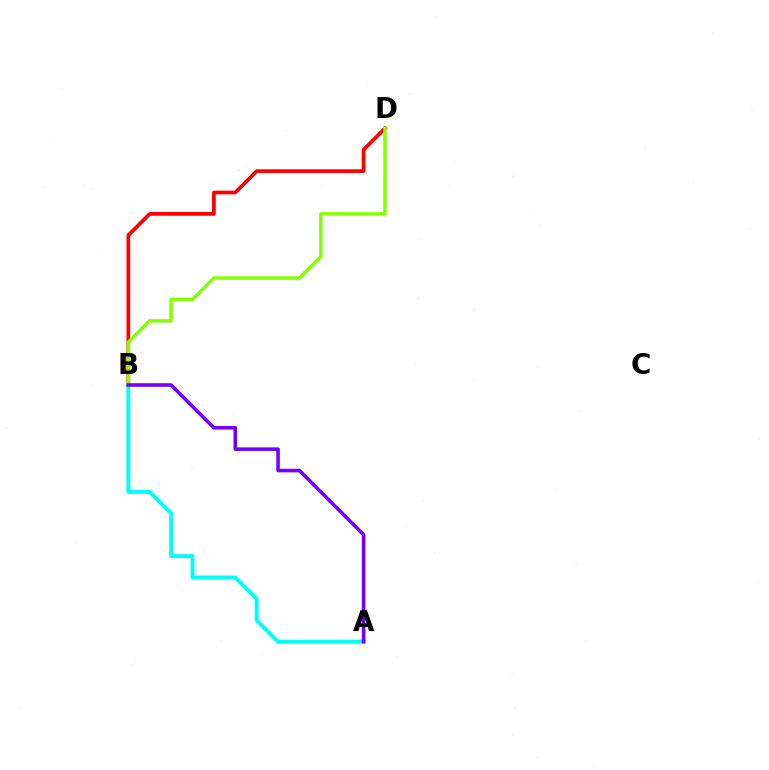{('B', 'D'): [{'color': '#ff0000', 'line_style': 'solid', 'thickness': 2.68}, {'color': '#84ff00', 'line_style': 'solid', 'thickness': 2.48}], ('A', 'B'): [{'color': '#00fff6', 'line_style': 'solid', 'thickness': 2.82}, {'color': '#7200ff', 'line_style': 'solid', 'thickness': 2.57}]}